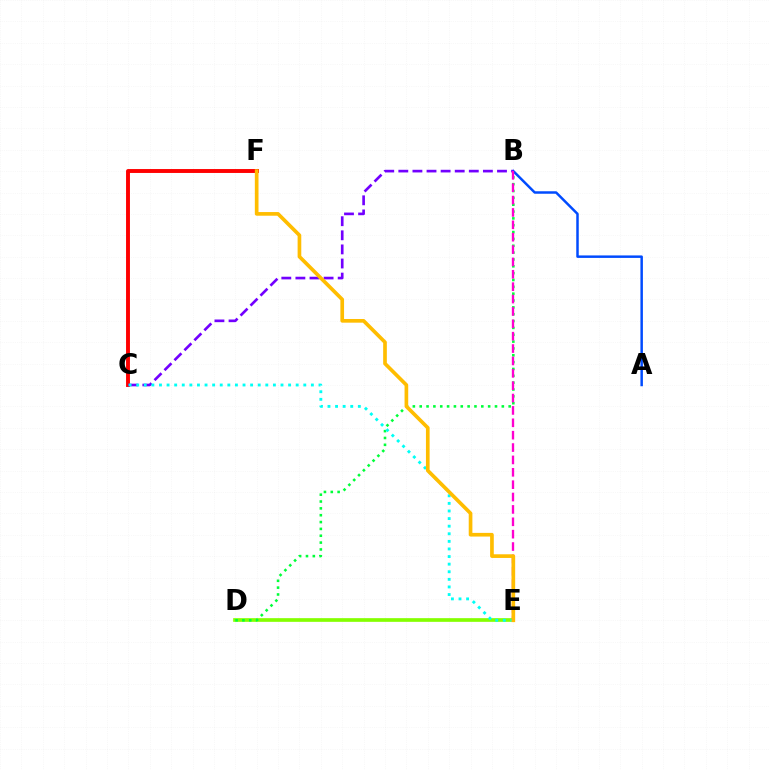{('C', 'F'): [{'color': '#ff0000', 'line_style': 'solid', 'thickness': 2.81}], ('D', 'E'): [{'color': '#84ff00', 'line_style': 'solid', 'thickness': 2.65}], ('B', 'D'): [{'color': '#00ff39', 'line_style': 'dotted', 'thickness': 1.86}], ('A', 'B'): [{'color': '#004bff', 'line_style': 'solid', 'thickness': 1.79}], ('B', 'C'): [{'color': '#7200ff', 'line_style': 'dashed', 'thickness': 1.91}], ('C', 'E'): [{'color': '#00fff6', 'line_style': 'dotted', 'thickness': 2.06}], ('B', 'E'): [{'color': '#ff00cf', 'line_style': 'dashed', 'thickness': 1.68}], ('E', 'F'): [{'color': '#ffbd00', 'line_style': 'solid', 'thickness': 2.64}]}